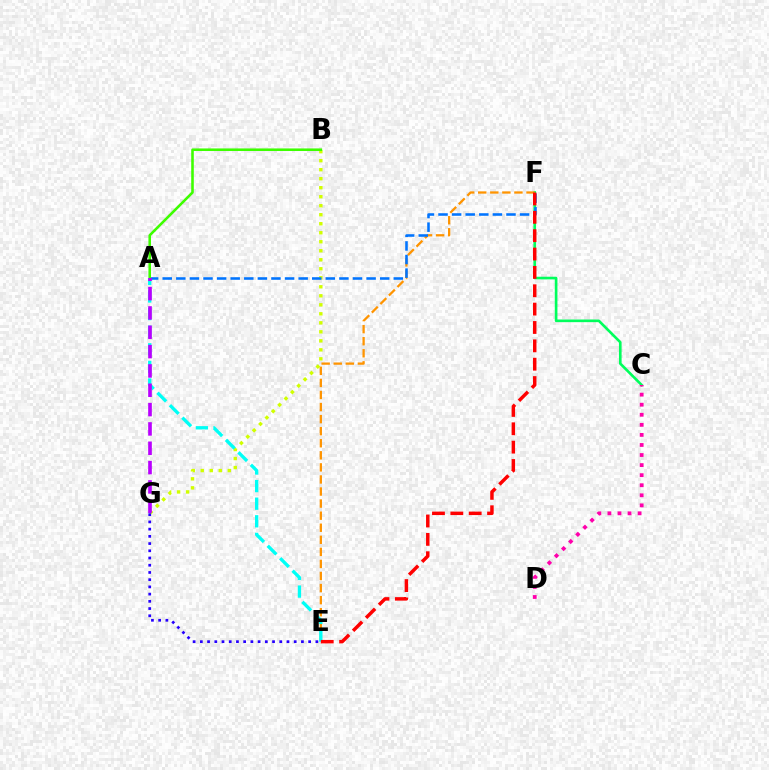{('C', 'F'): [{'color': '#00ff5c', 'line_style': 'solid', 'thickness': 1.9}], ('E', 'F'): [{'color': '#ff9400', 'line_style': 'dashed', 'thickness': 1.64}, {'color': '#ff0000', 'line_style': 'dashed', 'thickness': 2.49}], ('B', 'G'): [{'color': '#d1ff00', 'line_style': 'dotted', 'thickness': 2.45}], ('A', 'F'): [{'color': '#0074ff', 'line_style': 'dashed', 'thickness': 1.85}], ('A', 'B'): [{'color': '#3dff00', 'line_style': 'solid', 'thickness': 1.86}], ('A', 'E'): [{'color': '#00fff6', 'line_style': 'dashed', 'thickness': 2.39}], ('E', 'G'): [{'color': '#2500ff', 'line_style': 'dotted', 'thickness': 1.96}], ('A', 'G'): [{'color': '#b900ff', 'line_style': 'dashed', 'thickness': 2.63}], ('C', 'D'): [{'color': '#ff00ac', 'line_style': 'dotted', 'thickness': 2.73}]}